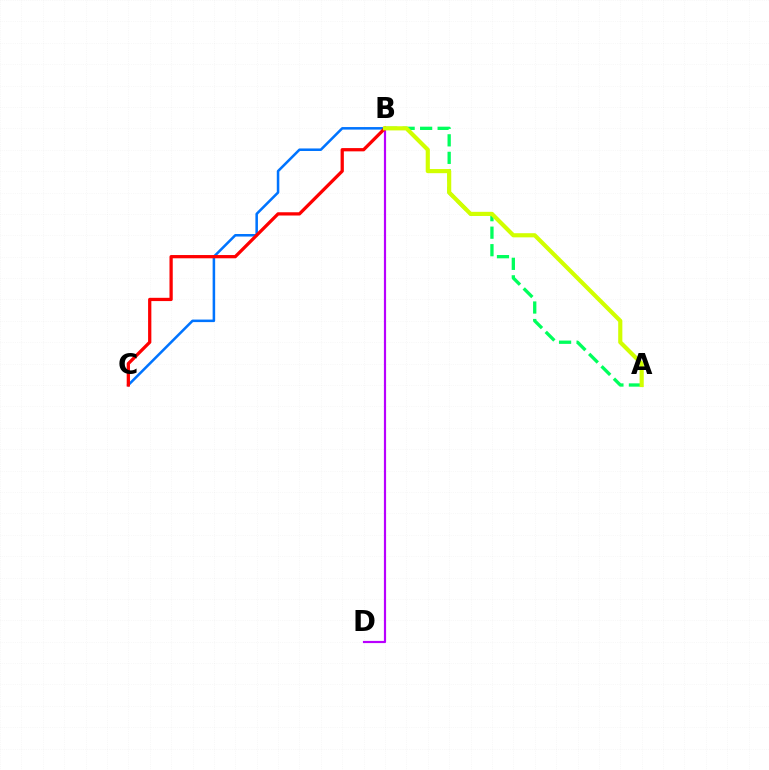{('A', 'B'): [{'color': '#00ff5c', 'line_style': 'dashed', 'thickness': 2.38}, {'color': '#d1ff00', 'line_style': 'solid', 'thickness': 2.99}], ('B', 'D'): [{'color': '#b900ff', 'line_style': 'solid', 'thickness': 1.57}], ('B', 'C'): [{'color': '#0074ff', 'line_style': 'solid', 'thickness': 1.83}, {'color': '#ff0000', 'line_style': 'solid', 'thickness': 2.35}]}